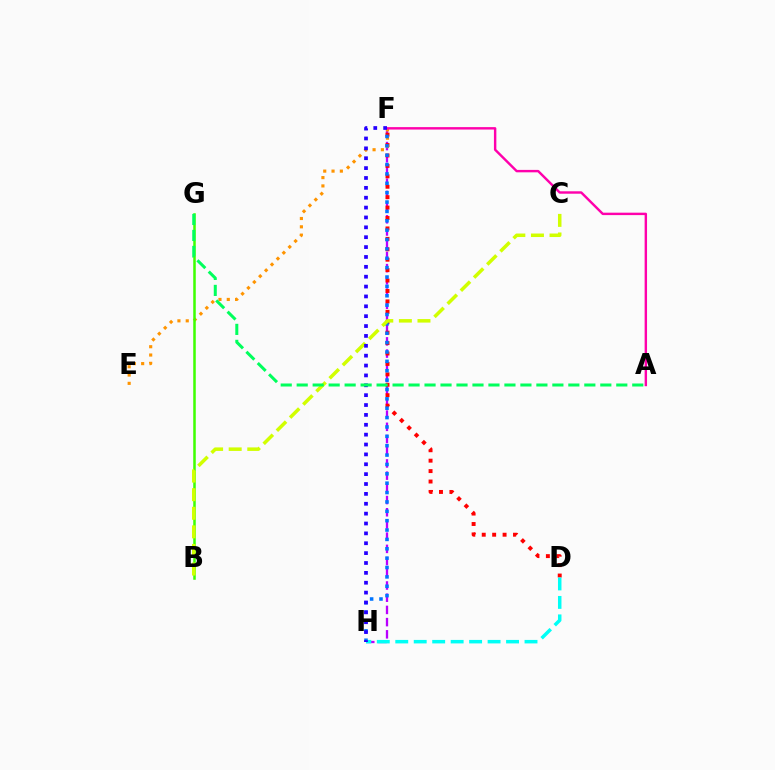{('F', 'H'): [{'color': '#b900ff', 'line_style': 'dashed', 'thickness': 1.66}, {'color': '#0074ff', 'line_style': 'dotted', 'thickness': 2.55}, {'color': '#2500ff', 'line_style': 'dotted', 'thickness': 2.68}], ('D', 'F'): [{'color': '#ff0000', 'line_style': 'dotted', 'thickness': 2.83}], ('E', 'F'): [{'color': '#ff9400', 'line_style': 'dotted', 'thickness': 2.26}], ('B', 'G'): [{'color': '#3dff00', 'line_style': 'solid', 'thickness': 1.81}], ('D', 'H'): [{'color': '#00fff6', 'line_style': 'dashed', 'thickness': 2.51}], ('B', 'C'): [{'color': '#d1ff00', 'line_style': 'dashed', 'thickness': 2.53}], ('A', 'F'): [{'color': '#ff00ac', 'line_style': 'solid', 'thickness': 1.74}], ('A', 'G'): [{'color': '#00ff5c', 'line_style': 'dashed', 'thickness': 2.17}]}